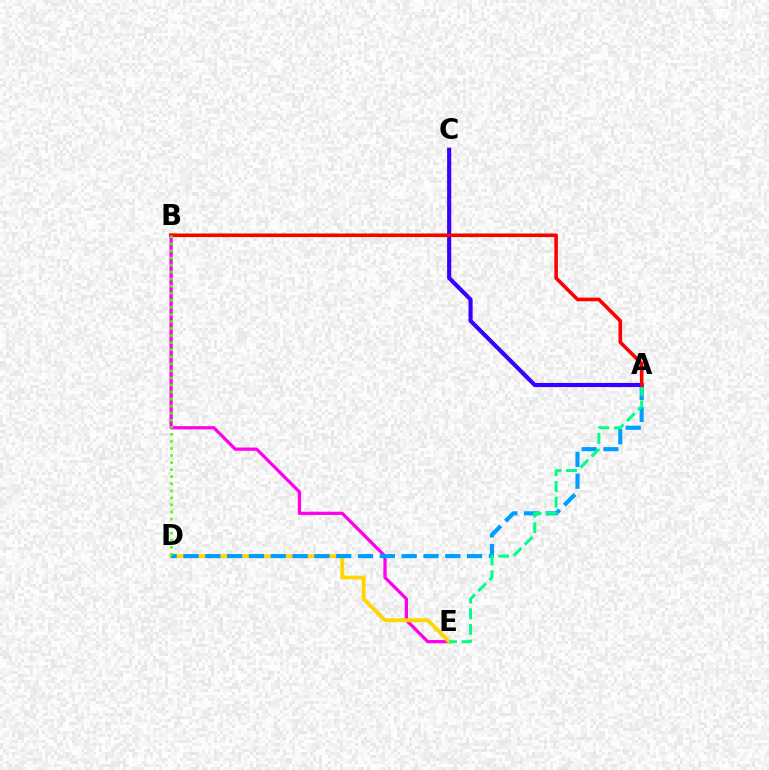{('B', 'E'): [{'color': '#ff00ed', 'line_style': 'solid', 'thickness': 2.34}], ('D', 'E'): [{'color': '#ffd500', 'line_style': 'solid', 'thickness': 2.75}], ('A', 'D'): [{'color': '#009eff', 'line_style': 'dashed', 'thickness': 2.96}], ('A', 'E'): [{'color': '#00ff86', 'line_style': 'dashed', 'thickness': 2.13}], ('A', 'C'): [{'color': '#3700ff', 'line_style': 'solid', 'thickness': 2.97}], ('A', 'B'): [{'color': '#ff0000', 'line_style': 'solid', 'thickness': 2.59}], ('B', 'D'): [{'color': '#4fff00', 'line_style': 'dotted', 'thickness': 1.92}]}